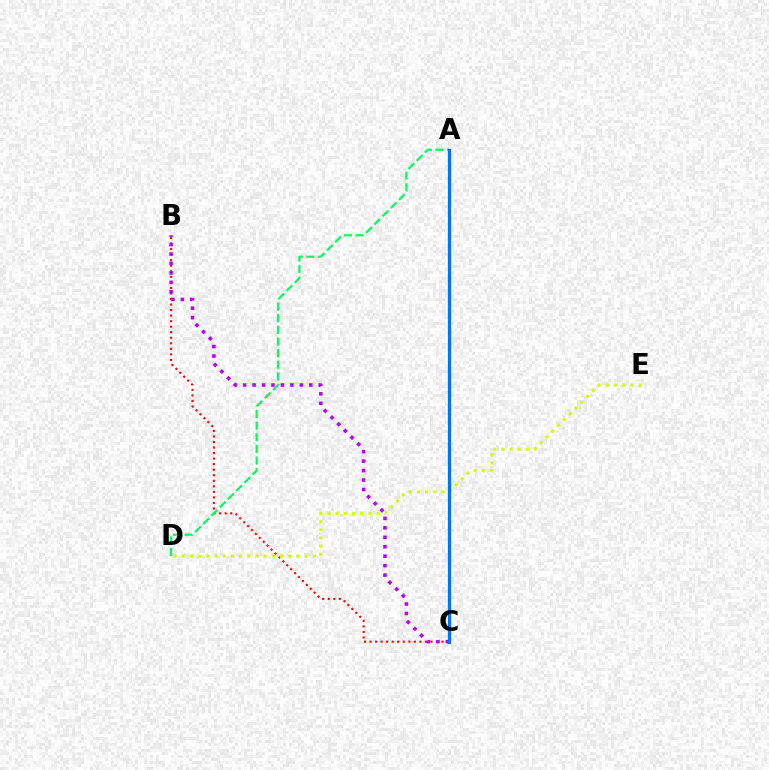{('B', 'C'): [{'color': '#ff0000', 'line_style': 'dotted', 'thickness': 1.51}, {'color': '#b900ff', 'line_style': 'dotted', 'thickness': 2.57}], ('A', 'D'): [{'color': '#00ff5c', 'line_style': 'dashed', 'thickness': 1.58}], ('D', 'E'): [{'color': '#d1ff00', 'line_style': 'dotted', 'thickness': 2.23}], ('A', 'C'): [{'color': '#0074ff', 'line_style': 'solid', 'thickness': 2.32}]}